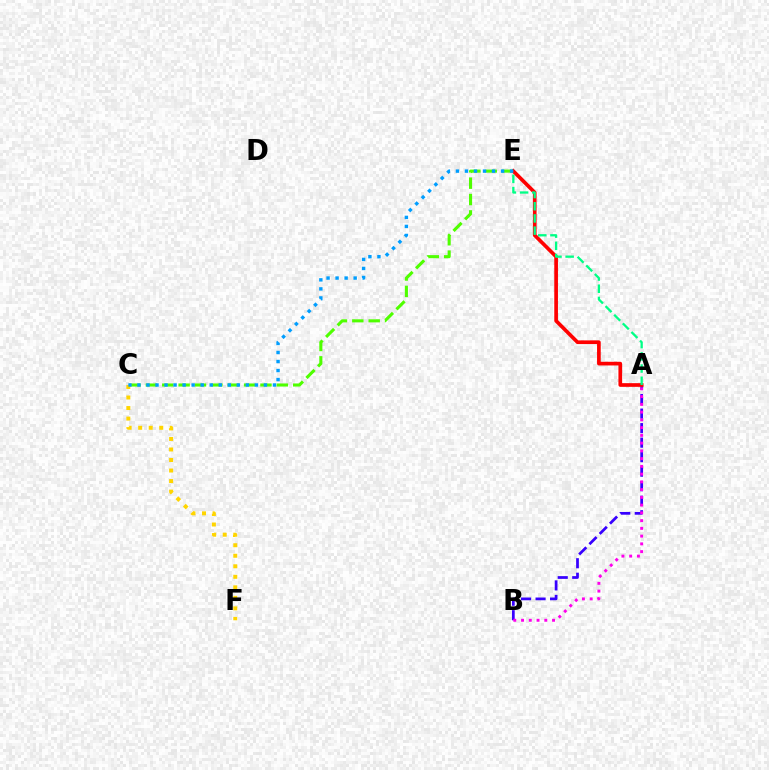{('C', 'E'): [{'color': '#4fff00', 'line_style': 'dashed', 'thickness': 2.22}, {'color': '#009eff', 'line_style': 'dotted', 'thickness': 2.45}], ('A', 'B'): [{'color': '#3700ff', 'line_style': 'dashed', 'thickness': 1.97}, {'color': '#ff00ed', 'line_style': 'dotted', 'thickness': 2.11}], ('A', 'E'): [{'color': '#ff0000', 'line_style': 'solid', 'thickness': 2.65}, {'color': '#00ff86', 'line_style': 'dashed', 'thickness': 1.66}], ('C', 'F'): [{'color': '#ffd500', 'line_style': 'dotted', 'thickness': 2.86}]}